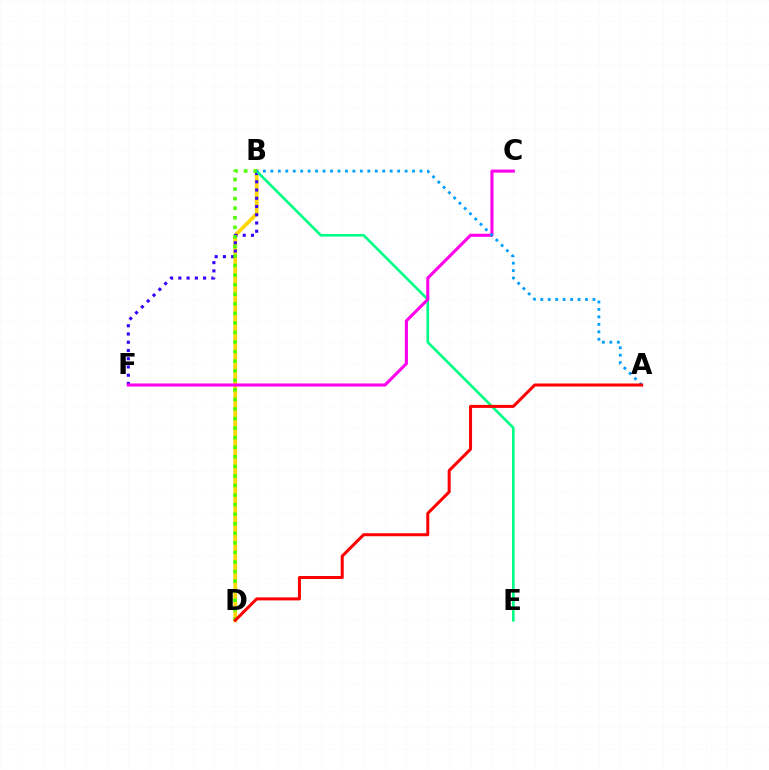{('B', 'D'): [{'color': '#ffd500', 'line_style': 'solid', 'thickness': 2.67}, {'color': '#4fff00', 'line_style': 'dotted', 'thickness': 2.6}], ('B', 'F'): [{'color': '#3700ff', 'line_style': 'dotted', 'thickness': 2.24}], ('B', 'E'): [{'color': '#00ff86', 'line_style': 'solid', 'thickness': 1.89}], ('C', 'F'): [{'color': '#ff00ed', 'line_style': 'solid', 'thickness': 2.22}], ('A', 'B'): [{'color': '#009eff', 'line_style': 'dotted', 'thickness': 2.03}], ('A', 'D'): [{'color': '#ff0000', 'line_style': 'solid', 'thickness': 2.18}]}